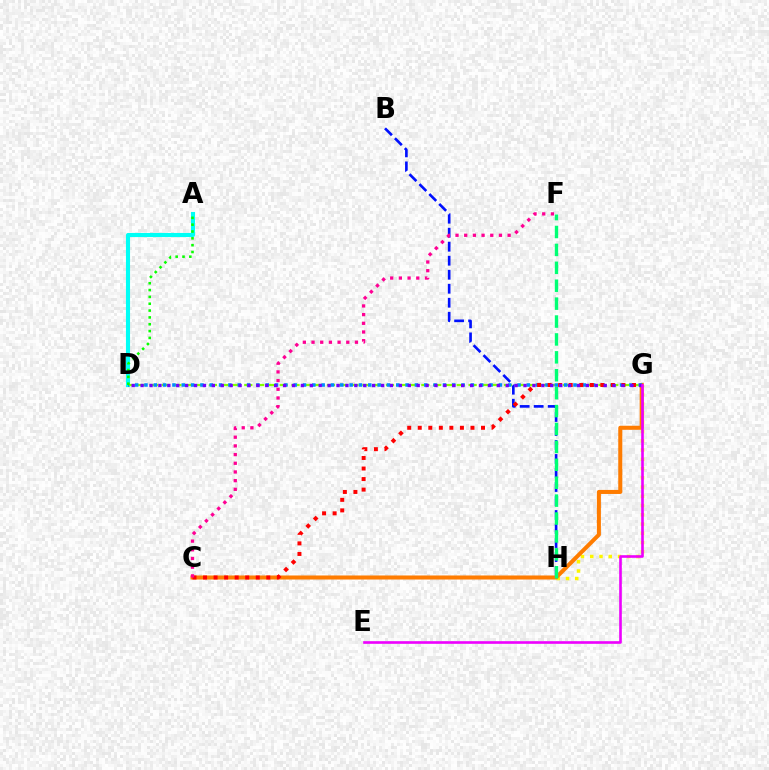{('A', 'D'): [{'color': '#00fff6', 'line_style': 'solid', 'thickness': 2.95}, {'color': '#08ff00', 'line_style': 'dotted', 'thickness': 1.86}], ('B', 'H'): [{'color': '#0010ff', 'line_style': 'dashed', 'thickness': 1.9}], ('D', 'G'): [{'color': '#84ff00', 'line_style': 'dashed', 'thickness': 1.6}, {'color': '#008cff', 'line_style': 'dotted', 'thickness': 2.53}, {'color': '#7200ff', 'line_style': 'dotted', 'thickness': 2.42}], ('G', 'H'): [{'color': '#fcf500', 'line_style': 'dotted', 'thickness': 2.51}], ('C', 'G'): [{'color': '#ff7c00', 'line_style': 'solid', 'thickness': 2.91}, {'color': '#ff0000', 'line_style': 'dotted', 'thickness': 2.86}], ('C', 'F'): [{'color': '#ff0094', 'line_style': 'dotted', 'thickness': 2.36}], ('E', 'G'): [{'color': '#ee00ff', 'line_style': 'solid', 'thickness': 1.89}], ('F', 'H'): [{'color': '#00ff74', 'line_style': 'dashed', 'thickness': 2.43}]}